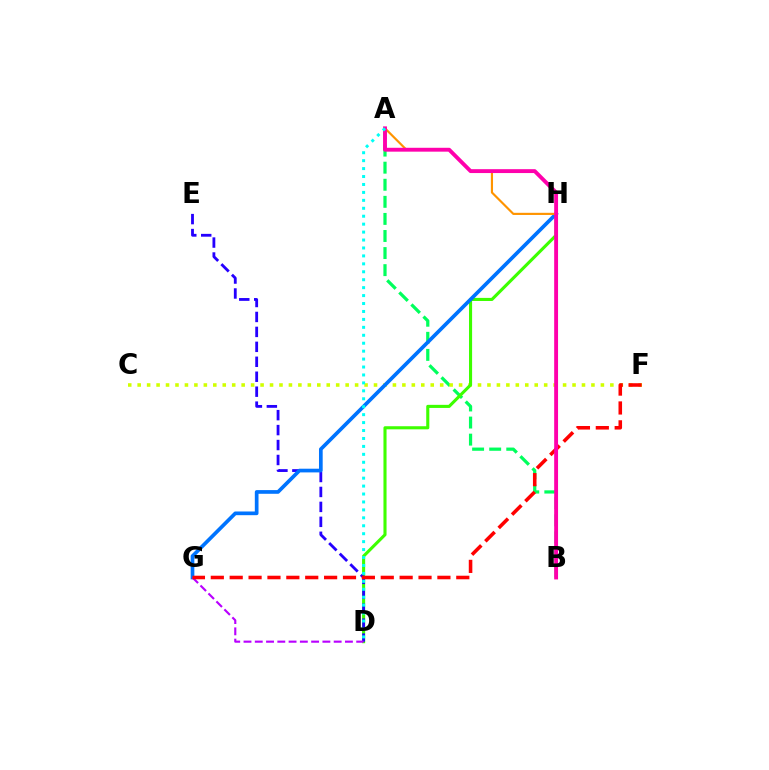{('A', 'B'): [{'color': '#00ff5c', 'line_style': 'dashed', 'thickness': 2.32}, {'color': '#ff00ac', 'line_style': 'solid', 'thickness': 2.79}], ('C', 'F'): [{'color': '#d1ff00', 'line_style': 'dotted', 'thickness': 2.57}], ('D', 'H'): [{'color': '#3dff00', 'line_style': 'solid', 'thickness': 2.23}], ('D', 'E'): [{'color': '#2500ff', 'line_style': 'dashed', 'thickness': 2.03}], ('G', 'H'): [{'color': '#0074ff', 'line_style': 'solid', 'thickness': 2.66}], ('D', 'G'): [{'color': '#b900ff', 'line_style': 'dashed', 'thickness': 1.53}], ('A', 'H'): [{'color': '#ff9400', 'line_style': 'solid', 'thickness': 1.55}], ('F', 'G'): [{'color': '#ff0000', 'line_style': 'dashed', 'thickness': 2.57}], ('A', 'D'): [{'color': '#00fff6', 'line_style': 'dotted', 'thickness': 2.16}]}